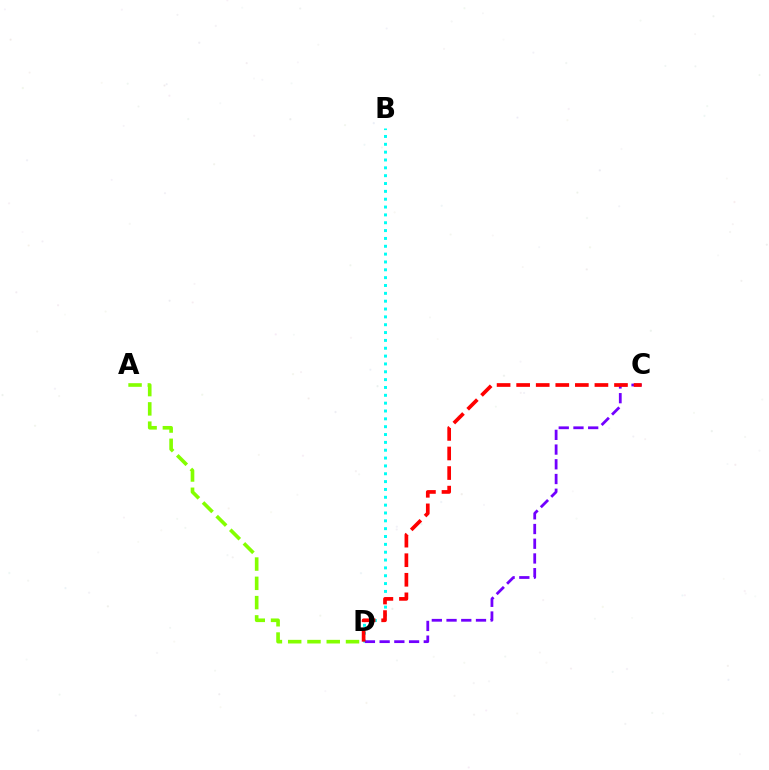{('B', 'D'): [{'color': '#00fff6', 'line_style': 'dotted', 'thickness': 2.13}], ('C', 'D'): [{'color': '#7200ff', 'line_style': 'dashed', 'thickness': 2.0}, {'color': '#ff0000', 'line_style': 'dashed', 'thickness': 2.66}], ('A', 'D'): [{'color': '#84ff00', 'line_style': 'dashed', 'thickness': 2.62}]}